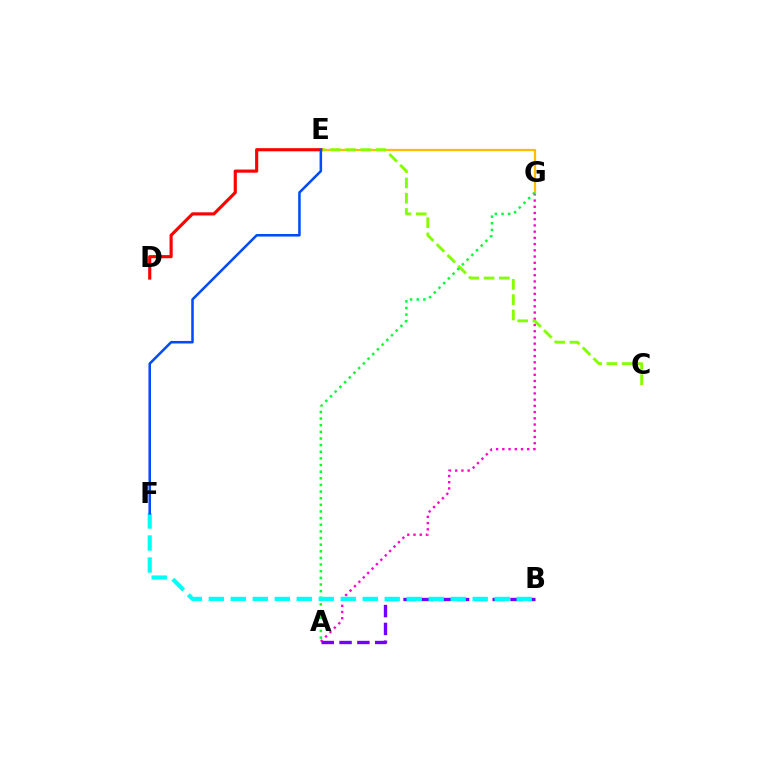{('A', 'G'): [{'color': '#ff00cf', 'line_style': 'dotted', 'thickness': 1.69}, {'color': '#00ff39', 'line_style': 'dotted', 'thickness': 1.8}], ('E', 'G'): [{'color': '#ffbd00', 'line_style': 'solid', 'thickness': 1.64}], ('C', 'E'): [{'color': '#84ff00', 'line_style': 'dashed', 'thickness': 2.08}], ('D', 'E'): [{'color': '#ff0000', 'line_style': 'solid', 'thickness': 2.26}], ('A', 'B'): [{'color': '#7200ff', 'line_style': 'dashed', 'thickness': 2.42}], ('B', 'F'): [{'color': '#00fff6', 'line_style': 'dashed', 'thickness': 2.99}], ('E', 'F'): [{'color': '#004bff', 'line_style': 'solid', 'thickness': 1.83}]}